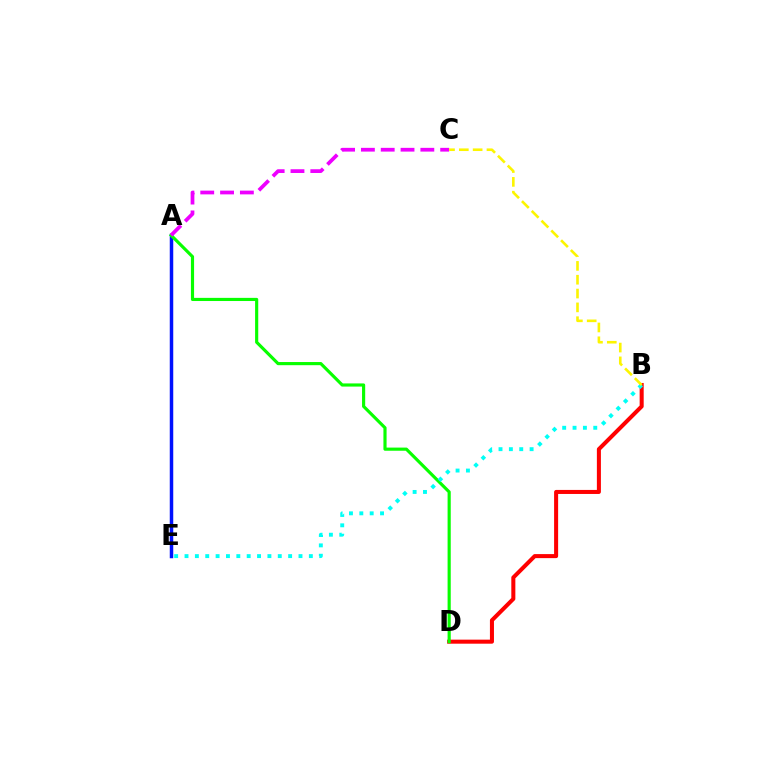{('A', 'E'): [{'color': '#0010ff', 'line_style': 'solid', 'thickness': 2.51}], ('B', 'D'): [{'color': '#ff0000', 'line_style': 'solid', 'thickness': 2.91}], ('A', 'D'): [{'color': '#08ff00', 'line_style': 'solid', 'thickness': 2.27}], ('A', 'C'): [{'color': '#ee00ff', 'line_style': 'dashed', 'thickness': 2.69}], ('B', 'E'): [{'color': '#00fff6', 'line_style': 'dotted', 'thickness': 2.82}], ('B', 'C'): [{'color': '#fcf500', 'line_style': 'dashed', 'thickness': 1.88}]}